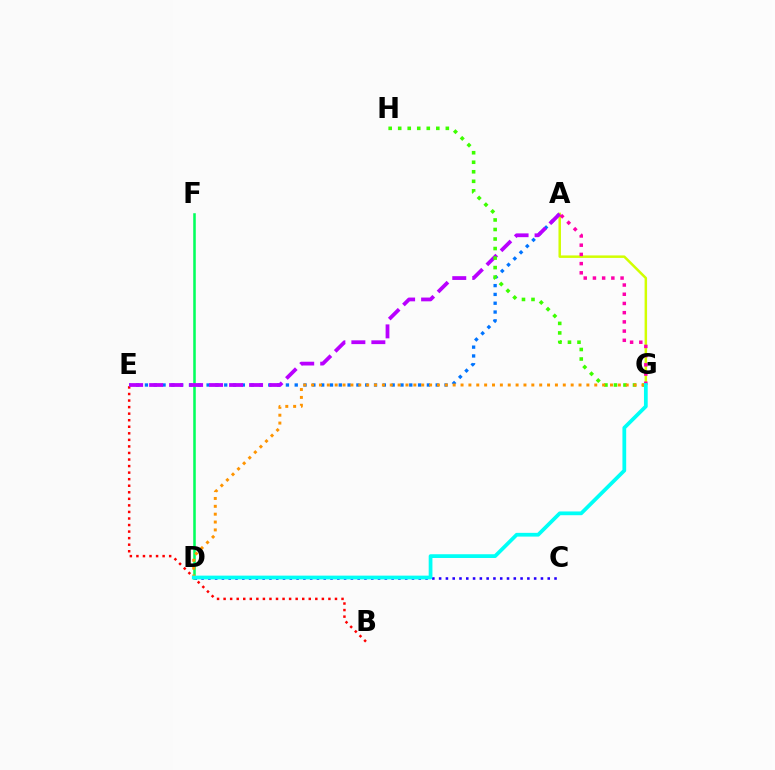{('C', 'D'): [{'color': '#2500ff', 'line_style': 'dotted', 'thickness': 1.84}], ('A', 'E'): [{'color': '#0074ff', 'line_style': 'dotted', 'thickness': 2.39}, {'color': '#b900ff', 'line_style': 'dashed', 'thickness': 2.72}], ('D', 'F'): [{'color': '#00ff5c', 'line_style': 'solid', 'thickness': 1.83}], ('B', 'E'): [{'color': '#ff0000', 'line_style': 'dotted', 'thickness': 1.78}], ('A', 'G'): [{'color': '#d1ff00', 'line_style': 'solid', 'thickness': 1.79}, {'color': '#ff00ac', 'line_style': 'dotted', 'thickness': 2.5}], ('G', 'H'): [{'color': '#3dff00', 'line_style': 'dotted', 'thickness': 2.59}], ('D', 'G'): [{'color': '#ff9400', 'line_style': 'dotted', 'thickness': 2.14}, {'color': '#00fff6', 'line_style': 'solid', 'thickness': 2.7}]}